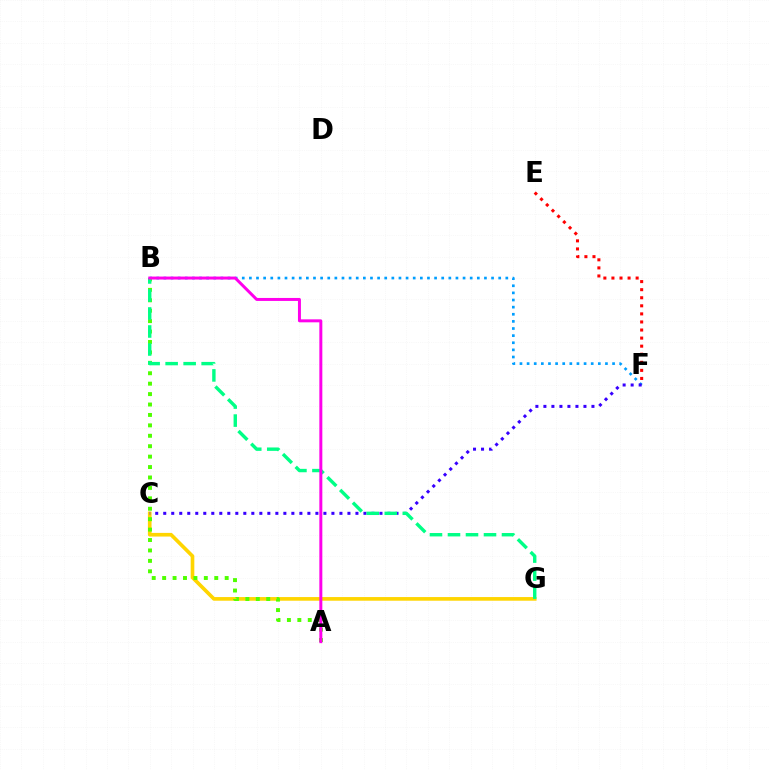{('E', 'F'): [{'color': '#ff0000', 'line_style': 'dotted', 'thickness': 2.19}], ('C', 'G'): [{'color': '#ffd500', 'line_style': 'solid', 'thickness': 2.63}], ('B', 'F'): [{'color': '#009eff', 'line_style': 'dotted', 'thickness': 1.94}], ('C', 'F'): [{'color': '#3700ff', 'line_style': 'dotted', 'thickness': 2.18}], ('A', 'B'): [{'color': '#4fff00', 'line_style': 'dotted', 'thickness': 2.83}, {'color': '#ff00ed', 'line_style': 'solid', 'thickness': 2.15}], ('B', 'G'): [{'color': '#00ff86', 'line_style': 'dashed', 'thickness': 2.45}]}